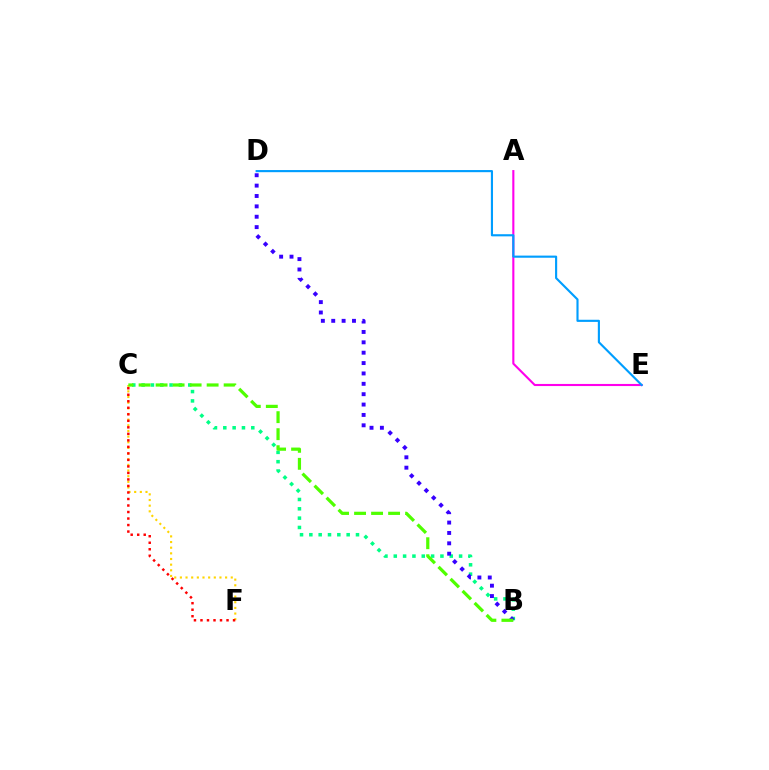{('C', 'F'): [{'color': '#ffd500', 'line_style': 'dotted', 'thickness': 1.54}, {'color': '#ff0000', 'line_style': 'dotted', 'thickness': 1.77}], ('A', 'E'): [{'color': '#ff00ed', 'line_style': 'solid', 'thickness': 1.52}], ('B', 'C'): [{'color': '#00ff86', 'line_style': 'dotted', 'thickness': 2.53}, {'color': '#4fff00', 'line_style': 'dashed', 'thickness': 2.31}], ('B', 'D'): [{'color': '#3700ff', 'line_style': 'dotted', 'thickness': 2.82}], ('D', 'E'): [{'color': '#009eff', 'line_style': 'solid', 'thickness': 1.54}]}